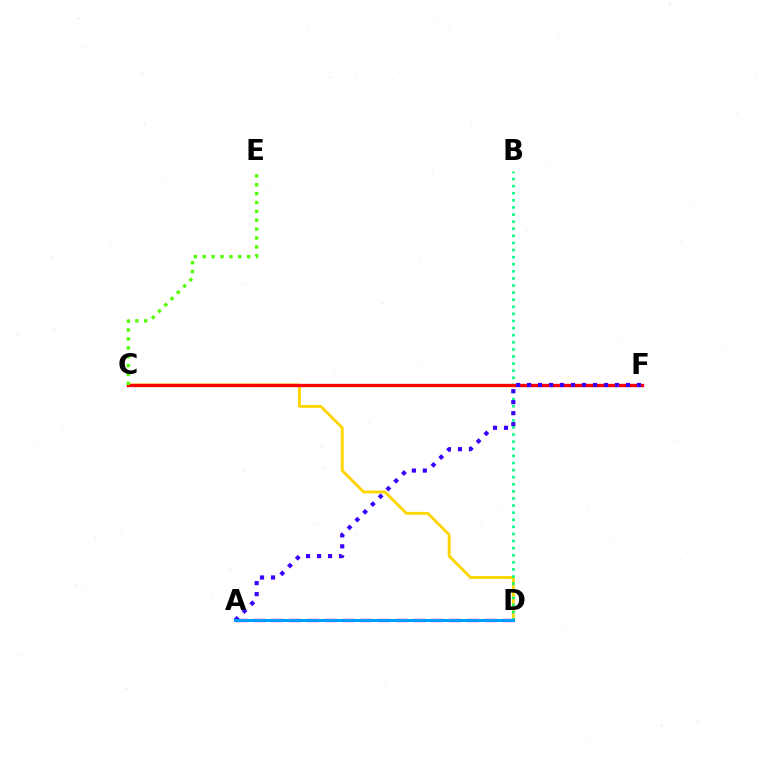{('A', 'D'): [{'color': '#ff00ed', 'line_style': 'dashed', 'thickness': 2.42}, {'color': '#009eff', 'line_style': 'solid', 'thickness': 2.13}], ('C', 'D'): [{'color': '#ffd500', 'line_style': 'solid', 'thickness': 2.06}], ('B', 'D'): [{'color': '#00ff86', 'line_style': 'dotted', 'thickness': 1.93}], ('C', 'F'): [{'color': '#ff0000', 'line_style': 'solid', 'thickness': 2.39}], ('A', 'F'): [{'color': '#3700ff', 'line_style': 'dotted', 'thickness': 2.98}], ('C', 'E'): [{'color': '#4fff00', 'line_style': 'dotted', 'thickness': 2.41}]}